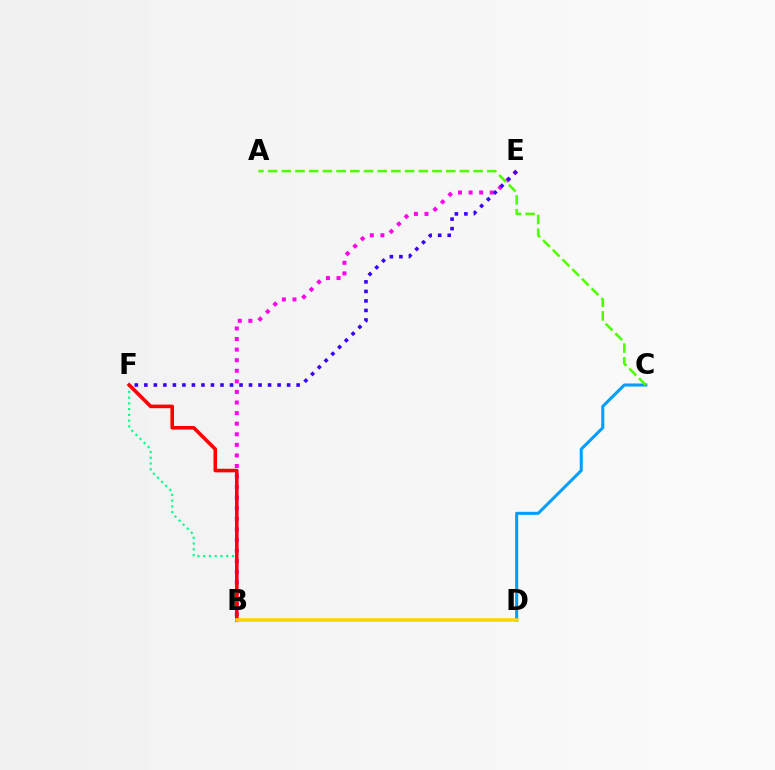{('B', 'E'): [{'color': '#ff00ed', 'line_style': 'dotted', 'thickness': 2.88}], ('B', 'F'): [{'color': '#00ff86', 'line_style': 'dotted', 'thickness': 1.56}, {'color': '#ff0000', 'line_style': 'solid', 'thickness': 2.58}], ('C', 'D'): [{'color': '#009eff', 'line_style': 'solid', 'thickness': 2.19}], ('E', 'F'): [{'color': '#3700ff', 'line_style': 'dotted', 'thickness': 2.59}], ('A', 'C'): [{'color': '#4fff00', 'line_style': 'dashed', 'thickness': 1.86}], ('B', 'D'): [{'color': '#ffd500', 'line_style': 'solid', 'thickness': 2.57}]}